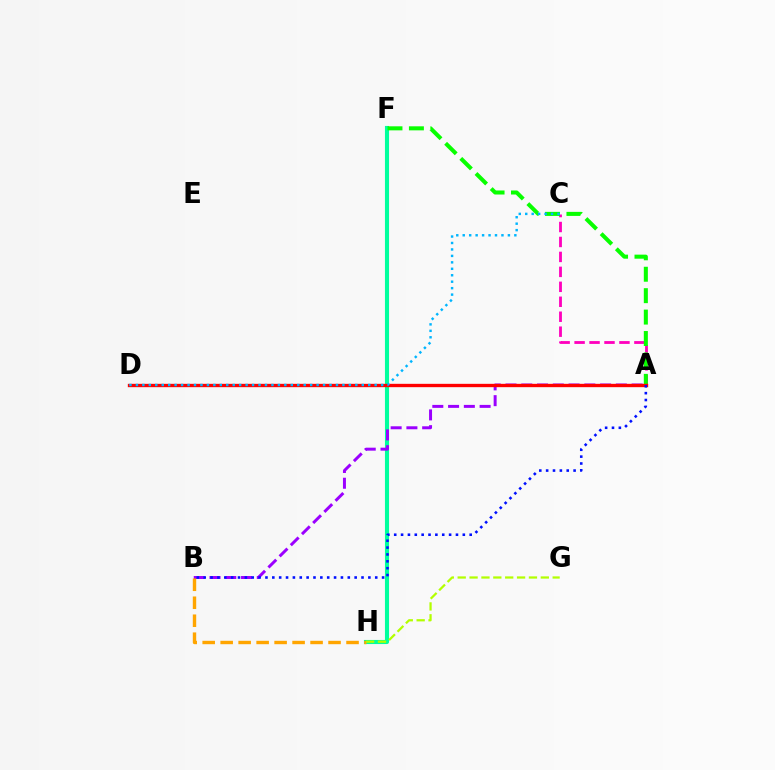{('A', 'C'): [{'color': '#ff00bd', 'line_style': 'dashed', 'thickness': 2.03}], ('F', 'H'): [{'color': '#00ff9d', 'line_style': 'solid', 'thickness': 2.95}], ('A', 'B'): [{'color': '#9b00ff', 'line_style': 'dashed', 'thickness': 2.14}, {'color': '#0010ff', 'line_style': 'dotted', 'thickness': 1.86}], ('B', 'H'): [{'color': '#ffa500', 'line_style': 'dashed', 'thickness': 2.44}], ('A', 'F'): [{'color': '#08ff00', 'line_style': 'dashed', 'thickness': 2.91}], ('A', 'D'): [{'color': '#ff0000', 'line_style': 'solid', 'thickness': 2.41}], ('C', 'D'): [{'color': '#00b5ff', 'line_style': 'dotted', 'thickness': 1.75}], ('G', 'H'): [{'color': '#b3ff00', 'line_style': 'dashed', 'thickness': 1.61}]}